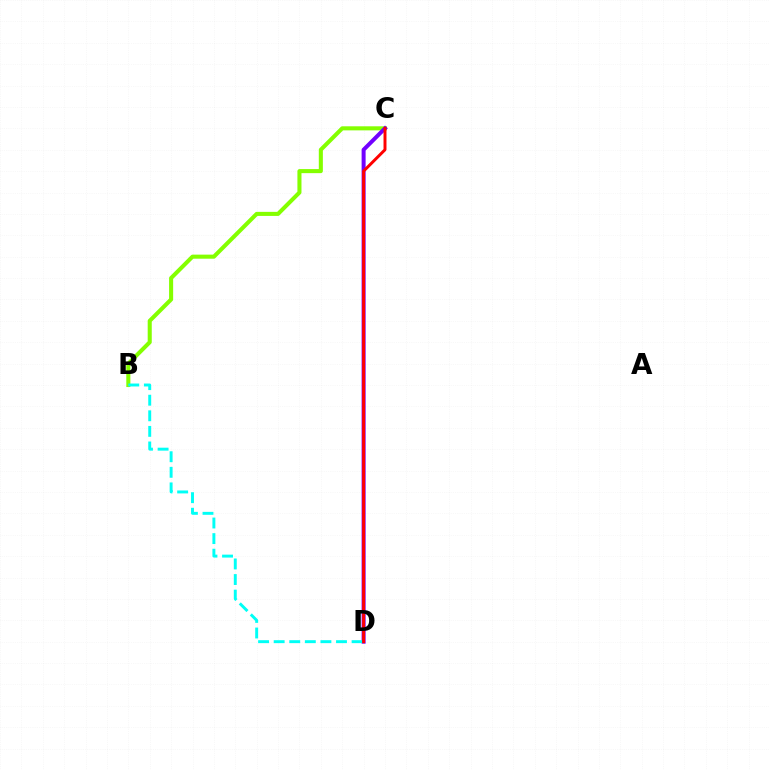{('B', 'C'): [{'color': '#84ff00', 'line_style': 'solid', 'thickness': 2.93}], ('C', 'D'): [{'color': '#7200ff', 'line_style': 'solid', 'thickness': 2.87}, {'color': '#ff0000', 'line_style': 'solid', 'thickness': 2.13}], ('B', 'D'): [{'color': '#00fff6', 'line_style': 'dashed', 'thickness': 2.12}]}